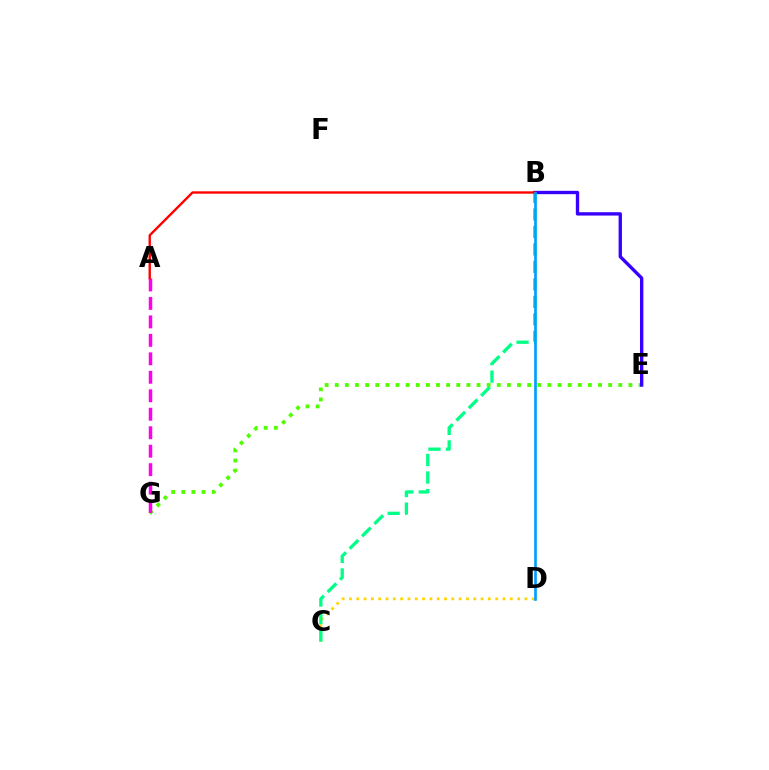{('E', 'G'): [{'color': '#4fff00', 'line_style': 'dotted', 'thickness': 2.75}], ('B', 'E'): [{'color': '#3700ff', 'line_style': 'solid', 'thickness': 2.41}], ('A', 'G'): [{'color': '#ff00ed', 'line_style': 'dashed', 'thickness': 2.51}], ('C', 'D'): [{'color': '#ffd500', 'line_style': 'dotted', 'thickness': 1.99}], ('B', 'C'): [{'color': '#00ff86', 'line_style': 'dashed', 'thickness': 2.38}], ('A', 'B'): [{'color': '#ff0000', 'line_style': 'solid', 'thickness': 1.7}], ('B', 'D'): [{'color': '#009eff', 'line_style': 'solid', 'thickness': 1.91}]}